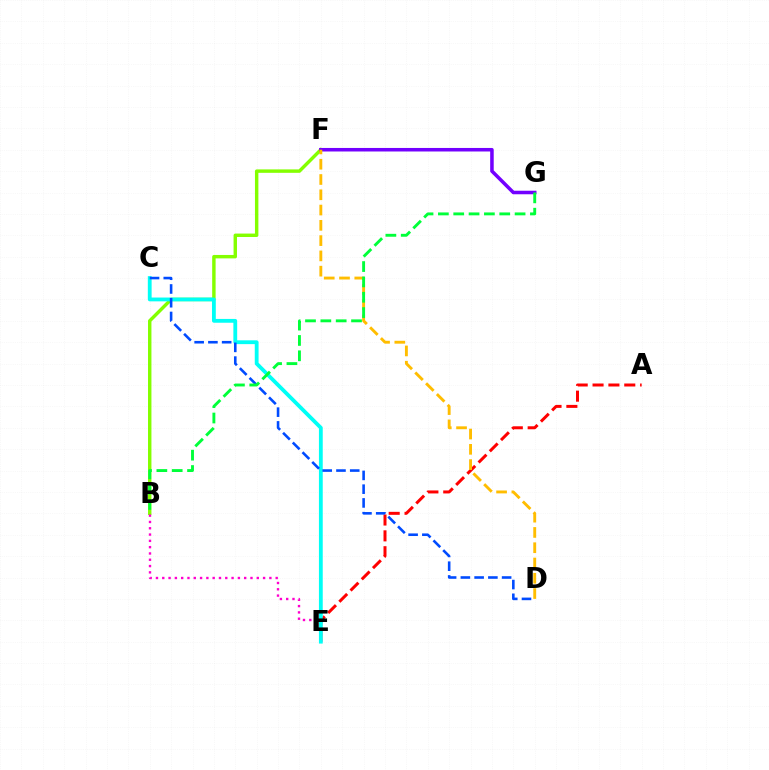{('B', 'F'): [{'color': '#84ff00', 'line_style': 'solid', 'thickness': 2.46}], ('A', 'E'): [{'color': '#ff0000', 'line_style': 'dashed', 'thickness': 2.15}], ('B', 'E'): [{'color': '#ff00cf', 'line_style': 'dotted', 'thickness': 1.71}], ('F', 'G'): [{'color': '#7200ff', 'line_style': 'solid', 'thickness': 2.54}], ('D', 'F'): [{'color': '#ffbd00', 'line_style': 'dashed', 'thickness': 2.08}], ('C', 'E'): [{'color': '#00fff6', 'line_style': 'solid', 'thickness': 2.74}], ('C', 'D'): [{'color': '#004bff', 'line_style': 'dashed', 'thickness': 1.87}], ('B', 'G'): [{'color': '#00ff39', 'line_style': 'dashed', 'thickness': 2.08}]}